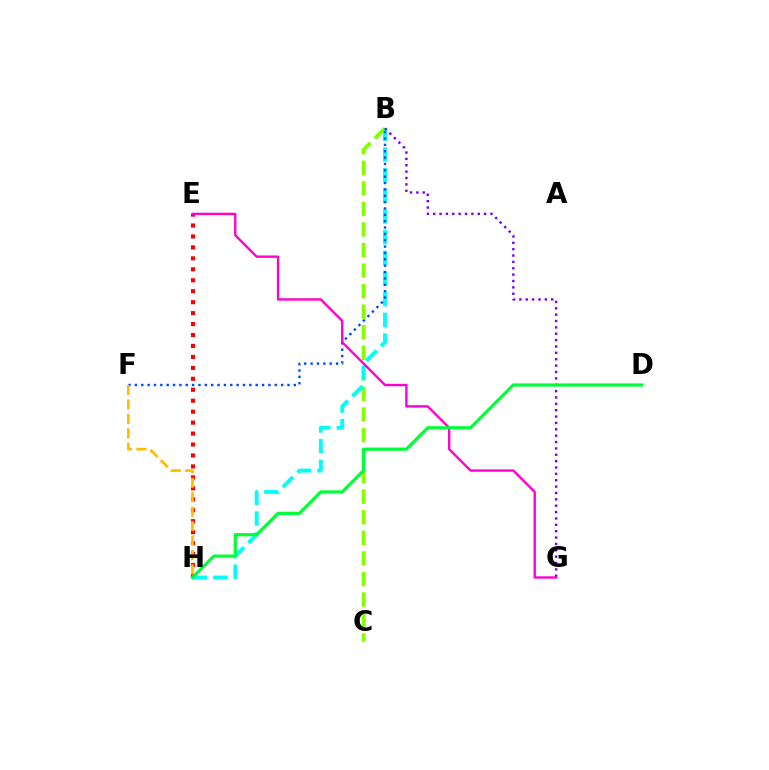{('B', 'C'): [{'color': '#84ff00', 'line_style': 'dashed', 'thickness': 2.79}], ('E', 'H'): [{'color': '#ff0000', 'line_style': 'dotted', 'thickness': 2.98}], ('B', 'H'): [{'color': '#00fff6', 'line_style': 'dashed', 'thickness': 2.81}], ('B', 'G'): [{'color': '#7200ff', 'line_style': 'dotted', 'thickness': 1.73}], ('B', 'F'): [{'color': '#004bff', 'line_style': 'dotted', 'thickness': 1.73}], ('F', 'H'): [{'color': '#ffbd00', 'line_style': 'dashed', 'thickness': 1.96}], ('E', 'G'): [{'color': '#ff00cf', 'line_style': 'solid', 'thickness': 1.71}], ('D', 'H'): [{'color': '#00ff39', 'line_style': 'solid', 'thickness': 2.31}]}